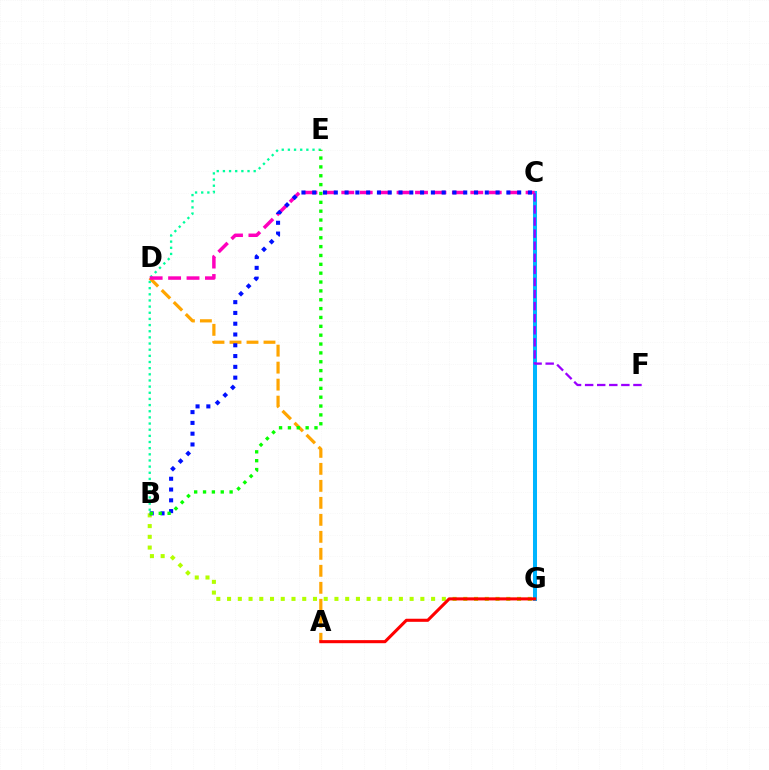{('A', 'D'): [{'color': '#ffa500', 'line_style': 'dashed', 'thickness': 2.31}], ('B', 'E'): [{'color': '#00ff9d', 'line_style': 'dotted', 'thickness': 1.67}, {'color': '#08ff00', 'line_style': 'dotted', 'thickness': 2.41}], ('C', 'G'): [{'color': '#00b5ff', 'line_style': 'solid', 'thickness': 2.89}], ('B', 'G'): [{'color': '#b3ff00', 'line_style': 'dotted', 'thickness': 2.92}], ('C', 'D'): [{'color': '#ff00bd', 'line_style': 'dashed', 'thickness': 2.5}], ('B', 'C'): [{'color': '#0010ff', 'line_style': 'dotted', 'thickness': 2.93}], ('A', 'G'): [{'color': '#ff0000', 'line_style': 'solid', 'thickness': 2.22}], ('C', 'F'): [{'color': '#9b00ff', 'line_style': 'dashed', 'thickness': 1.64}]}